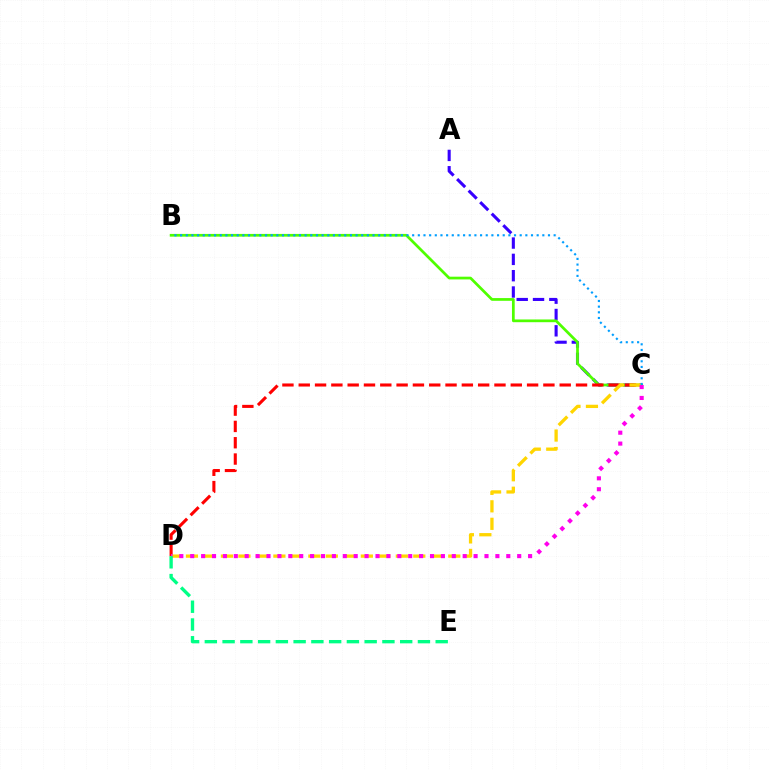{('A', 'C'): [{'color': '#3700ff', 'line_style': 'dashed', 'thickness': 2.22}], ('B', 'C'): [{'color': '#4fff00', 'line_style': 'solid', 'thickness': 1.96}, {'color': '#009eff', 'line_style': 'dotted', 'thickness': 1.54}], ('C', 'D'): [{'color': '#ff0000', 'line_style': 'dashed', 'thickness': 2.22}, {'color': '#ffd500', 'line_style': 'dashed', 'thickness': 2.38}, {'color': '#ff00ed', 'line_style': 'dotted', 'thickness': 2.96}], ('D', 'E'): [{'color': '#00ff86', 'line_style': 'dashed', 'thickness': 2.41}]}